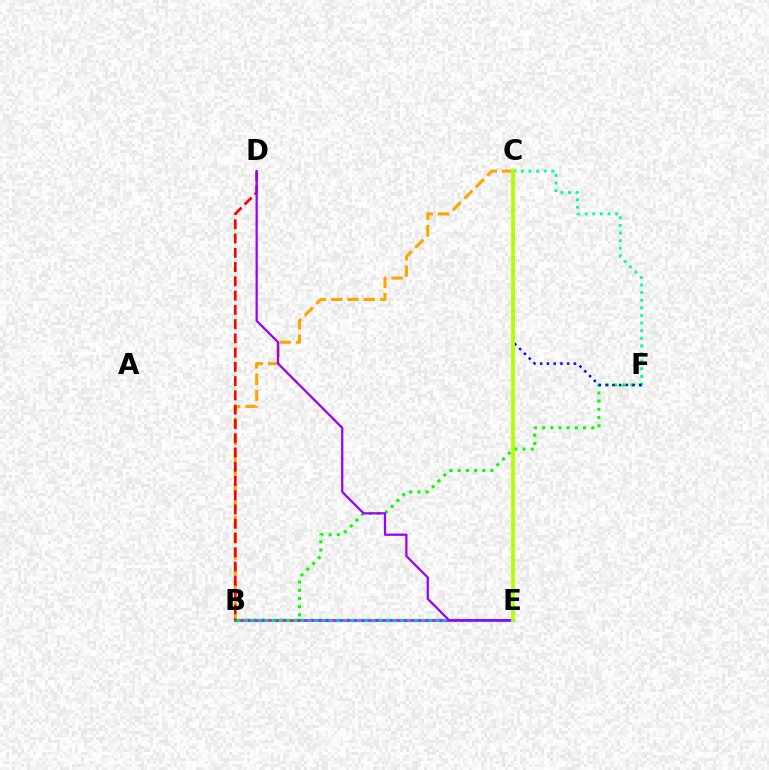{('B', 'C'): [{'color': '#ffa500', 'line_style': 'dashed', 'thickness': 2.22}], ('B', 'E'): [{'color': '#00b5ff', 'line_style': 'solid', 'thickness': 2.24}, {'color': '#ff00bd', 'line_style': 'dotted', 'thickness': 1.93}], ('B', 'D'): [{'color': '#ff0000', 'line_style': 'dashed', 'thickness': 1.94}], ('B', 'F'): [{'color': '#08ff00', 'line_style': 'dotted', 'thickness': 2.23}], ('C', 'F'): [{'color': '#00ff9d', 'line_style': 'dotted', 'thickness': 2.07}, {'color': '#0010ff', 'line_style': 'dotted', 'thickness': 1.84}], ('D', 'E'): [{'color': '#9b00ff', 'line_style': 'solid', 'thickness': 1.62}], ('C', 'E'): [{'color': '#b3ff00', 'line_style': 'solid', 'thickness': 2.7}]}